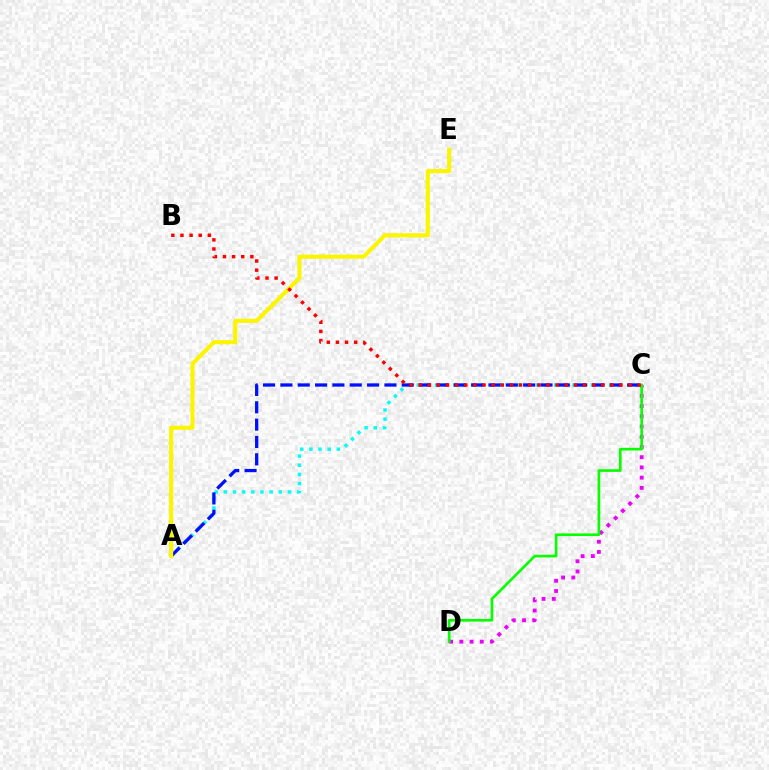{('A', 'C'): [{'color': '#00fff6', 'line_style': 'dotted', 'thickness': 2.49}, {'color': '#0010ff', 'line_style': 'dashed', 'thickness': 2.36}], ('C', 'D'): [{'color': '#ee00ff', 'line_style': 'dotted', 'thickness': 2.78}, {'color': '#08ff00', 'line_style': 'solid', 'thickness': 1.92}], ('A', 'E'): [{'color': '#fcf500', 'line_style': 'solid', 'thickness': 2.97}], ('B', 'C'): [{'color': '#ff0000', 'line_style': 'dotted', 'thickness': 2.48}]}